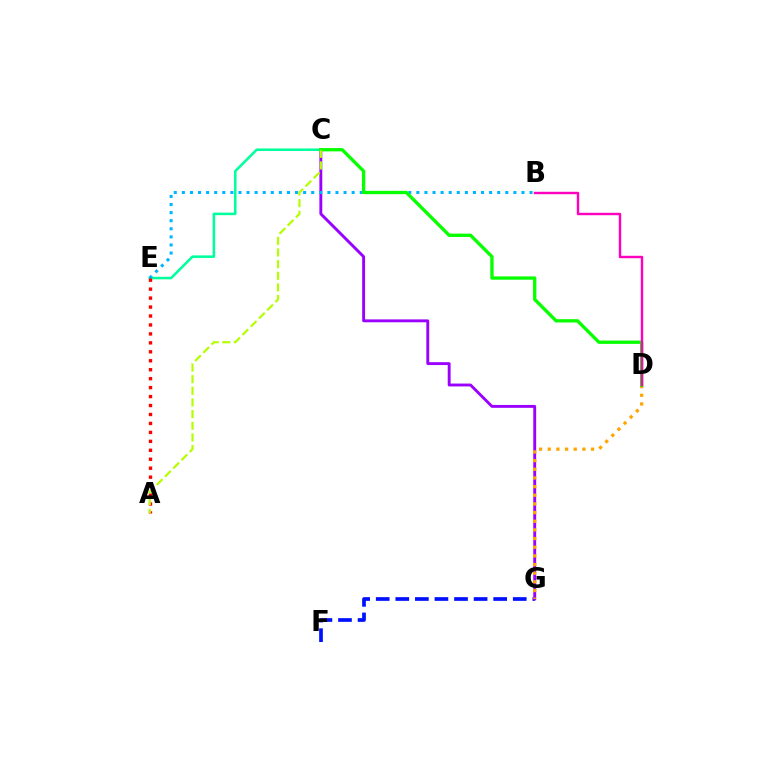{('F', 'G'): [{'color': '#0010ff', 'line_style': 'dashed', 'thickness': 2.66}], ('C', 'G'): [{'color': '#9b00ff', 'line_style': 'solid', 'thickness': 2.08}], ('D', 'G'): [{'color': '#ffa500', 'line_style': 'dotted', 'thickness': 2.35}], ('C', 'E'): [{'color': '#00ff9d', 'line_style': 'solid', 'thickness': 1.83}], ('B', 'E'): [{'color': '#00b5ff', 'line_style': 'dotted', 'thickness': 2.2}], ('A', 'E'): [{'color': '#ff0000', 'line_style': 'dotted', 'thickness': 2.43}], ('C', 'D'): [{'color': '#08ff00', 'line_style': 'solid', 'thickness': 2.4}], ('A', 'C'): [{'color': '#b3ff00', 'line_style': 'dashed', 'thickness': 1.58}], ('B', 'D'): [{'color': '#ff00bd', 'line_style': 'solid', 'thickness': 1.75}]}